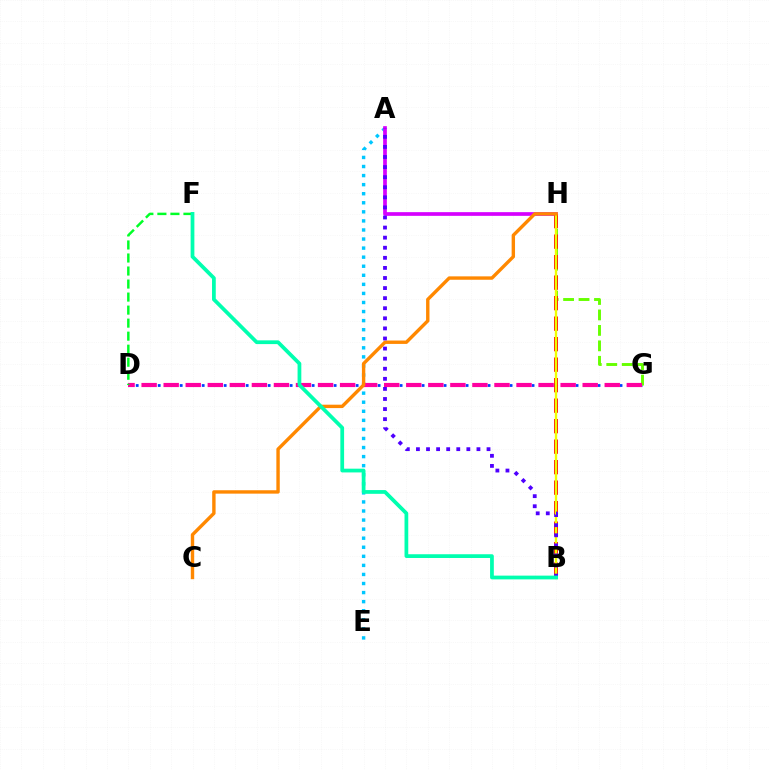{('A', 'E'): [{'color': '#00c7ff', 'line_style': 'dotted', 'thickness': 2.46}], ('D', 'G'): [{'color': '#003fff', 'line_style': 'dotted', 'thickness': 1.99}, {'color': '#ff00a0', 'line_style': 'dashed', 'thickness': 3.0}], ('G', 'H'): [{'color': '#66ff00', 'line_style': 'dashed', 'thickness': 2.1}], ('D', 'F'): [{'color': '#00ff27', 'line_style': 'dashed', 'thickness': 1.77}], ('A', 'H'): [{'color': '#d600ff', 'line_style': 'solid', 'thickness': 2.66}], ('B', 'H'): [{'color': '#ff0000', 'line_style': 'dashed', 'thickness': 2.78}, {'color': '#eeff00', 'line_style': 'solid', 'thickness': 1.69}], ('C', 'H'): [{'color': '#ff8800', 'line_style': 'solid', 'thickness': 2.44}], ('A', 'B'): [{'color': '#4f00ff', 'line_style': 'dotted', 'thickness': 2.74}], ('B', 'F'): [{'color': '#00ffaf', 'line_style': 'solid', 'thickness': 2.7}]}